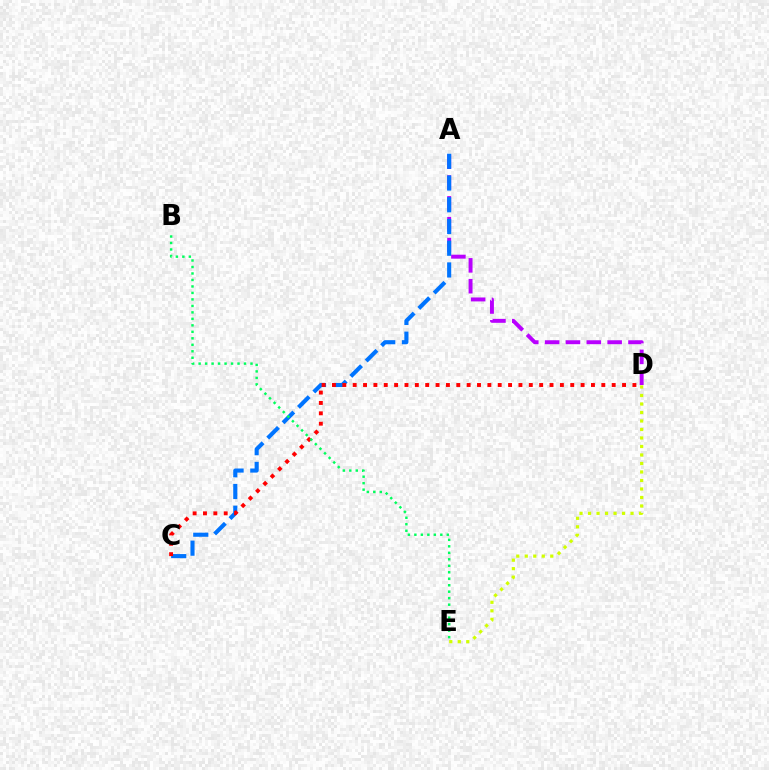{('D', 'E'): [{'color': '#d1ff00', 'line_style': 'dotted', 'thickness': 2.31}], ('A', 'D'): [{'color': '#b900ff', 'line_style': 'dashed', 'thickness': 2.83}], ('A', 'C'): [{'color': '#0074ff', 'line_style': 'dashed', 'thickness': 2.95}], ('C', 'D'): [{'color': '#ff0000', 'line_style': 'dotted', 'thickness': 2.81}], ('B', 'E'): [{'color': '#00ff5c', 'line_style': 'dotted', 'thickness': 1.76}]}